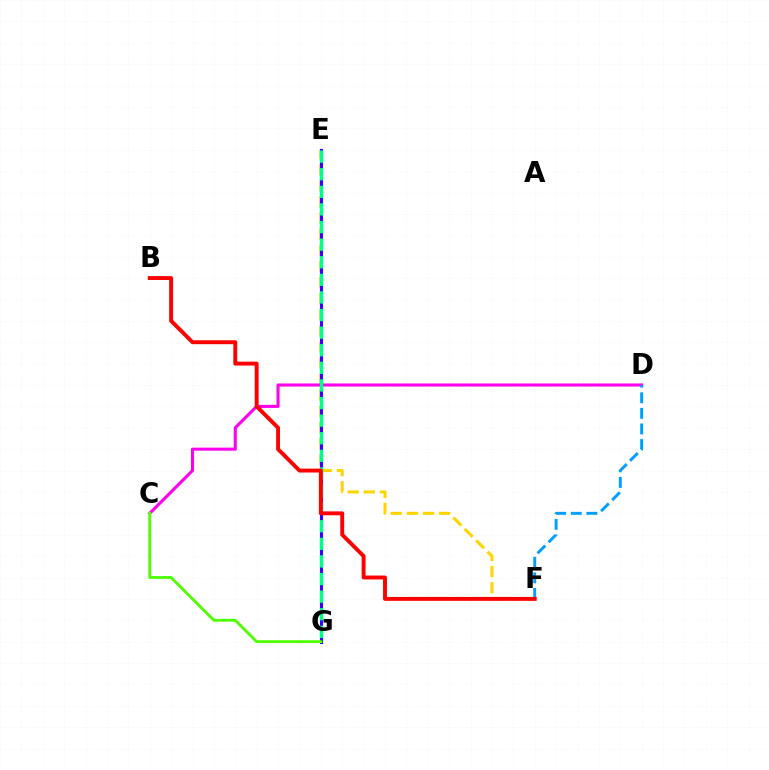{('E', 'F'): [{'color': '#ffd500', 'line_style': 'dashed', 'thickness': 2.19}], ('C', 'D'): [{'color': '#ff00ed', 'line_style': 'solid', 'thickness': 2.21}], ('E', 'G'): [{'color': '#3700ff', 'line_style': 'solid', 'thickness': 2.23}, {'color': '#00ff86', 'line_style': 'dashed', 'thickness': 2.39}], ('D', 'F'): [{'color': '#009eff', 'line_style': 'dashed', 'thickness': 2.12}], ('C', 'G'): [{'color': '#4fff00', 'line_style': 'solid', 'thickness': 2.05}], ('B', 'F'): [{'color': '#ff0000', 'line_style': 'solid', 'thickness': 2.82}]}